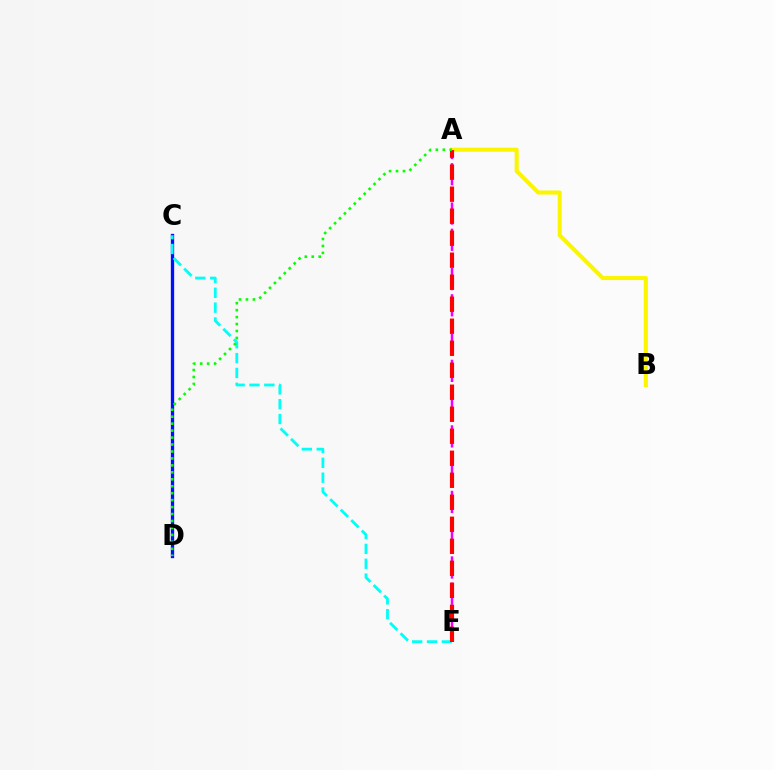{('A', 'E'): [{'color': '#ee00ff', 'line_style': 'dashed', 'thickness': 1.78}, {'color': '#ff0000', 'line_style': 'dashed', 'thickness': 2.99}], ('C', 'D'): [{'color': '#0010ff', 'line_style': 'solid', 'thickness': 2.39}], ('A', 'B'): [{'color': '#fcf500', 'line_style': 'solid', 'thickness': 2.92}], ('C', 'E'): [{'color': '#00fff6', 'line_style': 'dashed', 'thickness': 2.02}], ('A', 'D'): [{'color': '#08ff00', 'line_style': 'dotted', 'thickness': 1.89}]}